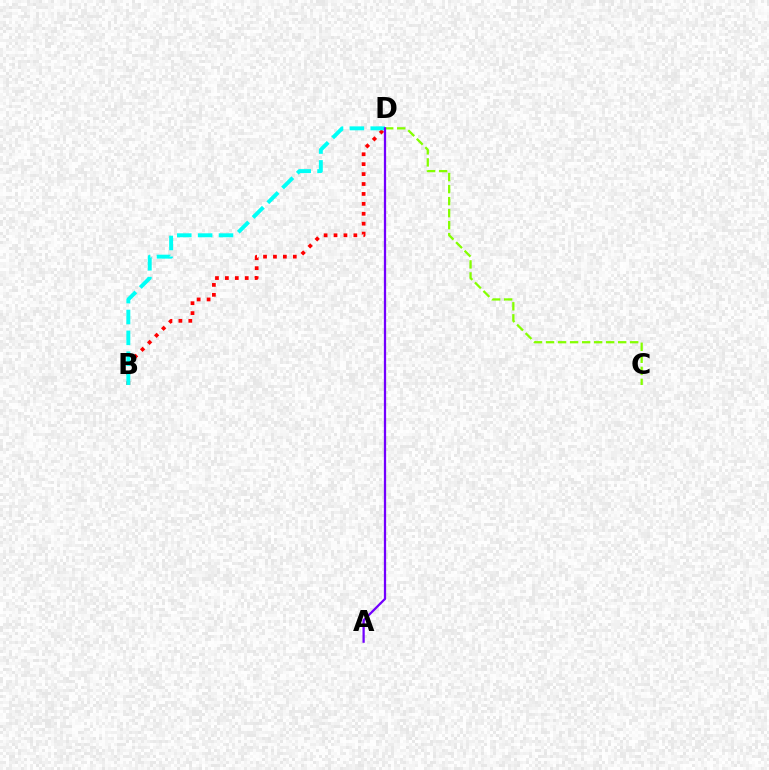{('B', 'D'): [{'color': '#ff0000', 'line_style': 'dotted', 'thickness': 2.7}, {'color': '#00fff6', 'line_style': 'dashed', 'thickness': 2.83}], ('C', 'D'): [{'color': '#84ff00', 'line_style': 'dashed', 'thickness': 1.63}], ('A', 'D'): [{'color': '#7200ff', 'line_style': 'solid', 'thickness': 1.62}]}